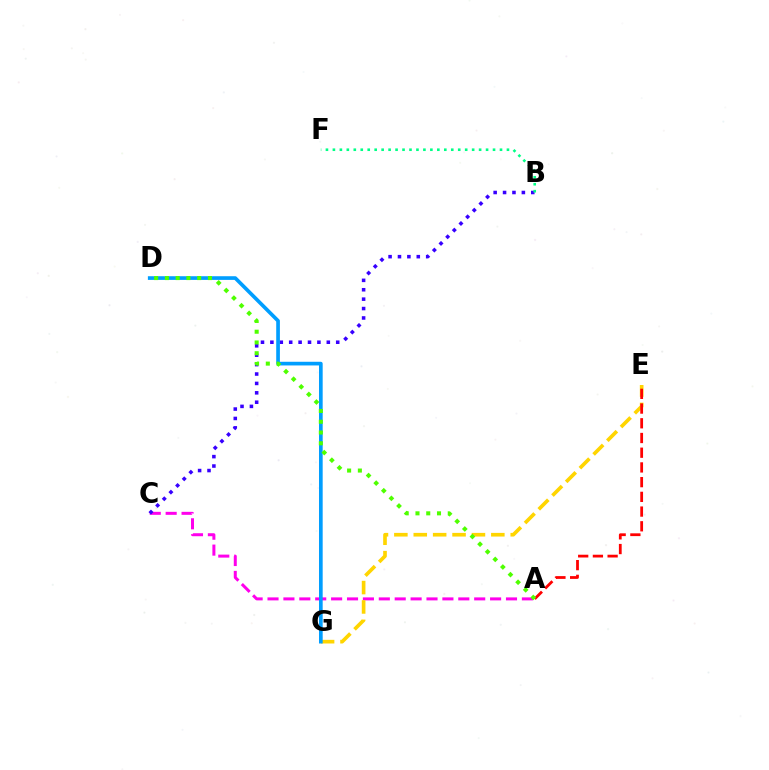{('A', 'C'): [{'color': '#ff00ed', 'line_style': 'dashed', 'thickness': 2.16}], ('B', 'C'): [{'color': '#3700ff', 'line_style': 'dotted', 'thickness': 2.56}], ('E', 'G'): [{'color': '#ffd500', 'line_style': 'dashed', 'thickness': 2.63}], ('D', 'G'): [{'color': '#009eff', 'line_style': 'solid', 'thickness': 2.65}], ('A', 'E'): [{'color': '#ff0000', 'line_style': 'dashed', 'thickness': 2.0}], ('B', 'F'): [{'color': '#00ff86', 'line_style': 'dotted', 'thickness': 1.89}], ('A', 'D'): [{'color': '#4fff00', 'line_style': 'dotted', 'thickness': 2.92}]}